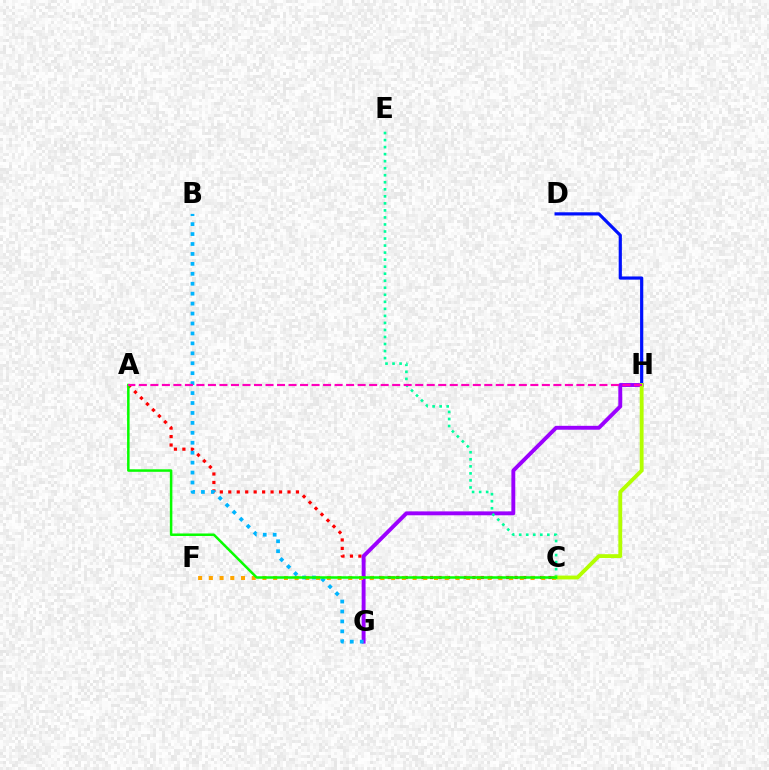{('A', 'C'): [{'color': '#ff0000', 'line_style': 'dotted', 'thickness': 2.3}, {'color': '#08ff00', 'line_style': 'solid', 'thickness': 1.81}], ('G', 'H'): [{'color': '#9b00ff', 'line_style': 'solid', 'thickness': 2.81}], ('C', 'E'): [{'color': '#00ff9d', 'line_style': 'dotted', 'thickness': 1.91}], ('C', 'F'): [{'color': '#ffa500', 'line_style': 'dotted', 'thickness': 2.91}], ('D', 'H'): [{'color': '#0010ff', 'line_style': 'solid', 'thickness': 2.3}], ('B', 'G'): [{'color': '#00b5ff', 'line_style': 'dotted', 'thickness': 2.7}], ('C', 'H'): [{'color': '#b3ff00', 'line_style': 'solid', 'thickness': 2.77}], ('A', 'H'): [{'color': '#ff00bd', 'line_style': 'dashed', 'thickness': 1.56}]}